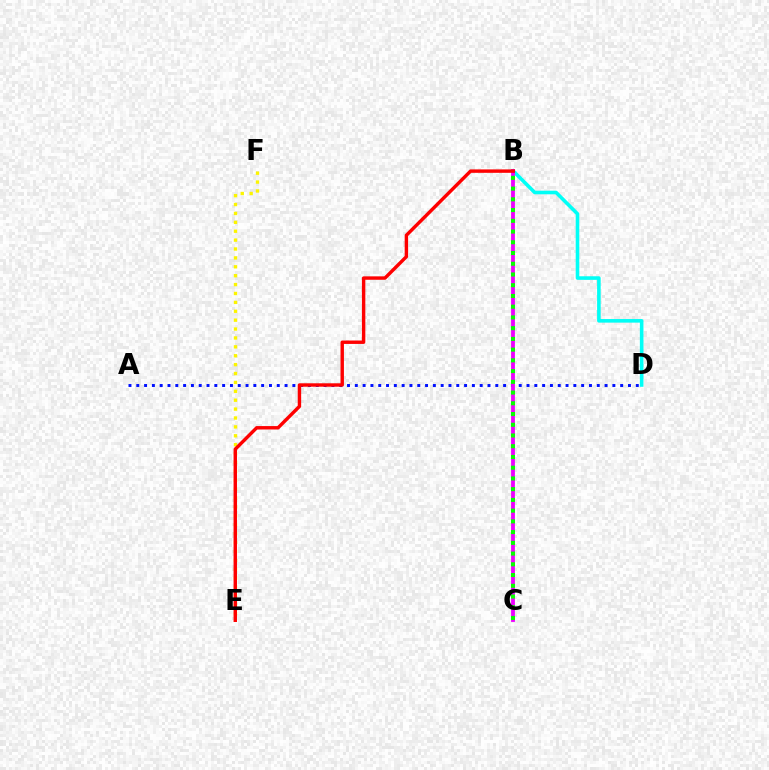{('A', 'D'): [{'color': '#0010ff', 'line_style': 'dotted', 'thickness': 2.12}], ('B', 'D'): [{'color': '#00fff6', 'line_style': 'solid', 'thickness': 2.58}], ('B', 'C'): [{'color': '#ee00ff', 'line_style': 'solid', 'thickness': 2.75}, {'color': '#08ff00', 'line_style': 'dotted', 'thickness': 2.92}], ('E', 'F'): [{'color': '#fcf500', 'line_style': 'dotted', 'thickness': 2.42}], ('B', 'E'): [{'color': '#ff0000', 'line_style': 'solid', 'thickness': 2.46}]}